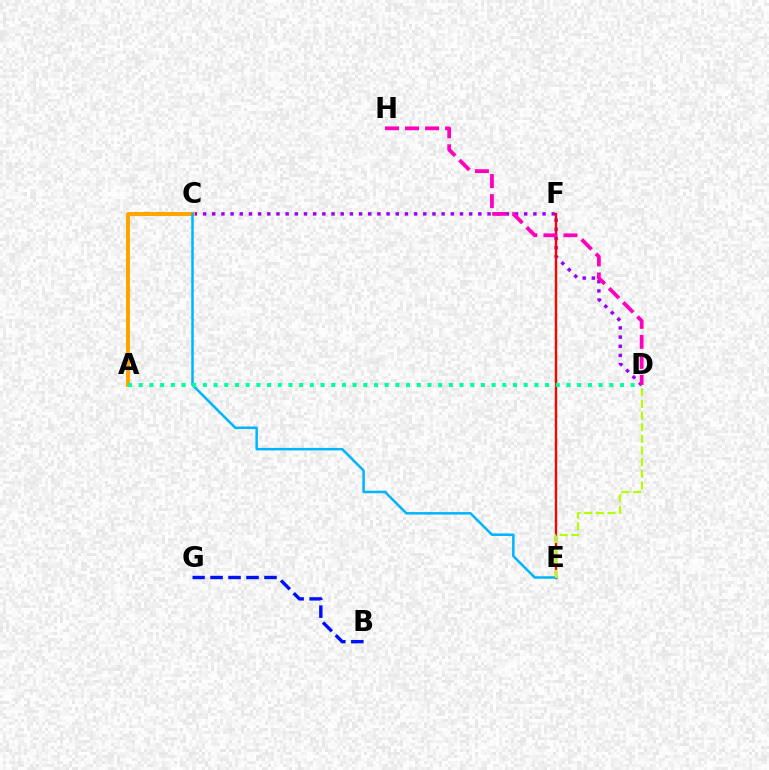{('E', 'F'): [{'color': '#08ff00', 'line_style': 'dashed', 'thickness': 1.56}, {'color': '#ff0000', 'line_style': 'solid', 'thickness': 1.67}], ('C', 'D'): [{'color': '#9b00ff', 'line_style': 'dotted', 'thickness': 2.49}], ('A', 'C'): [{'color': '#ffa500', 'line_style': 'solid', 'thickness': 2.89}], ('B', 'G'): [{'color': '#0010ff', 'line_style': 'dashed', 'thickness': 2.44}], ('C', 'E'): [{'color': '#00b5ff', 'line_style': 'solid', 'thickness': 1.8}], ('A', 'D'): [{'color': '#00ff9d', 'line_style': 'dotted', 'thickness': 2.91}], ('D', 'H'): [{'color': '#ff00bd', 'line_style': 'dashed', 'thickness': 2.72}], ('D', 'E'): [{'color': '#b3ff00', 'line_style': 'dashed', 'thickness': 1.58}]}